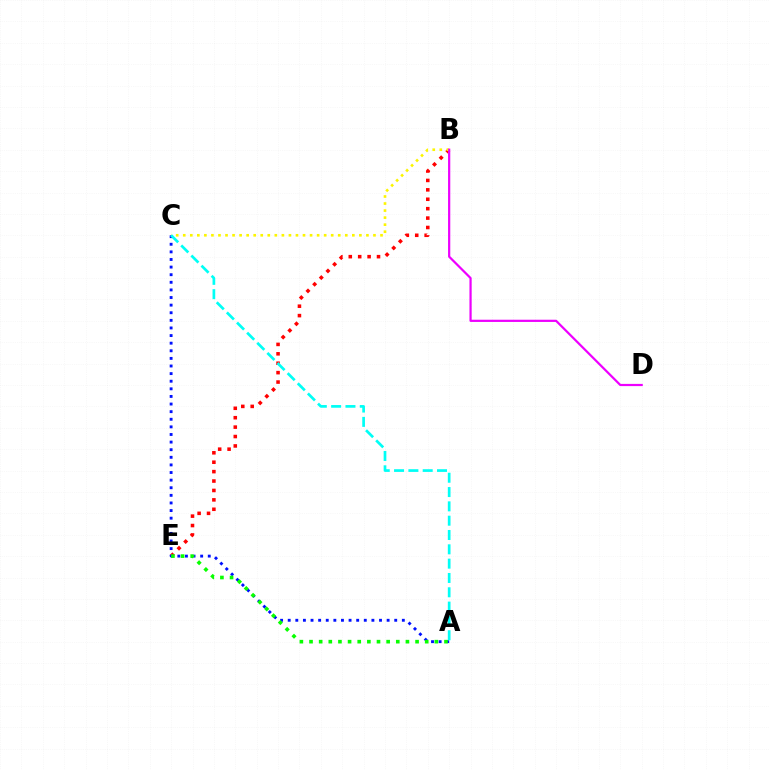{('B', 'E'): [{'color': '#ff0000', 'line_style': 'dotted', 'thickness': 2.56}], ('A', 'C'): [{'color': '#0010ff', 'line_style': 'dotted', 'thickness': 2.07}, {'color': '#00fff6', 'line_style': 'dashed', 'thickness': 1.95}], ('A', 'E'): [{'color': '#08ff00', 'line_style': 'dotted', 'thickness': 2.62}], ('B', 'C'): [{'color': '#fcf500', 'line_style': 'dotted', 'thickness': 1.91}], ('B', 'D'): [{'color': '#ee00ff', 'line_style': 'solid', 'thickness': 1.59}]}